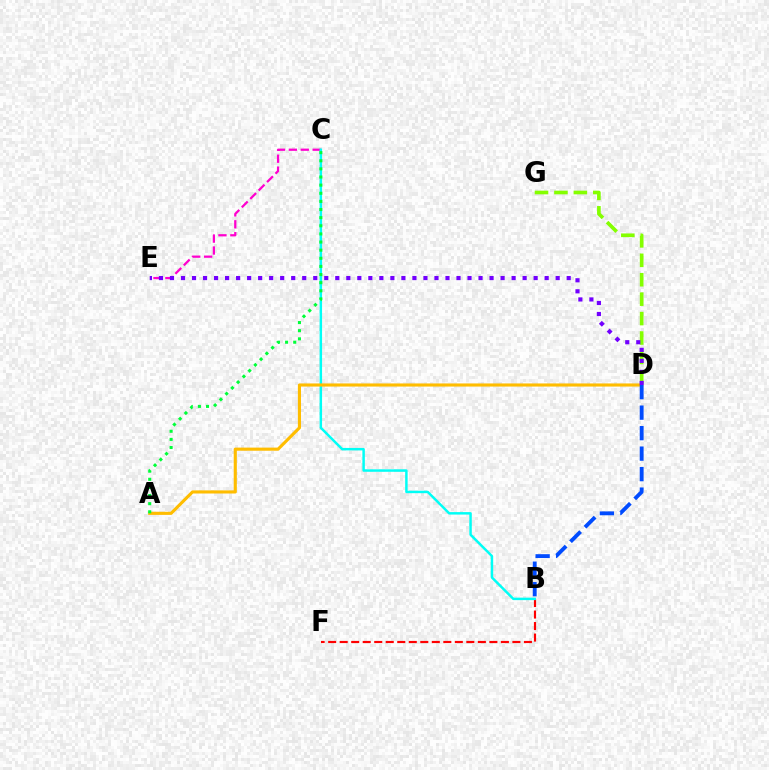{('B', 'F'): [{'color': '#ff0000', 'line_style': 'dashed', 'thickness': 1.56}], ('C', 'E'): [{'color': '#ff00cf', 'line_style': 'dashed', 'thickness': 1.62}], ('B', 'C'): [{'color': '#00fff6', 'line_style': 'solid', 'thickness': 1.78}], ('A', 'D'): [{'color': '#ffbd00', 'line_style': 'solid', 'thickness': 2.25}], ('D', 'G'): [{'color': '#84ff00', 'line_style': 'dashed', 'thickness': 2.64}], ('B', 'D'): [{'color': '#004bff', 'line_style': 'dashed', 'thickness': 2.78}], ('A', 'C'): [{'color': '#00ff39', 'line_style': 'dotted', 'thickness': 2.21}], ('D', 'E'): [{'color': '#7200ff', 'line_style': 'dotted', 'thickness': 2.99}]}